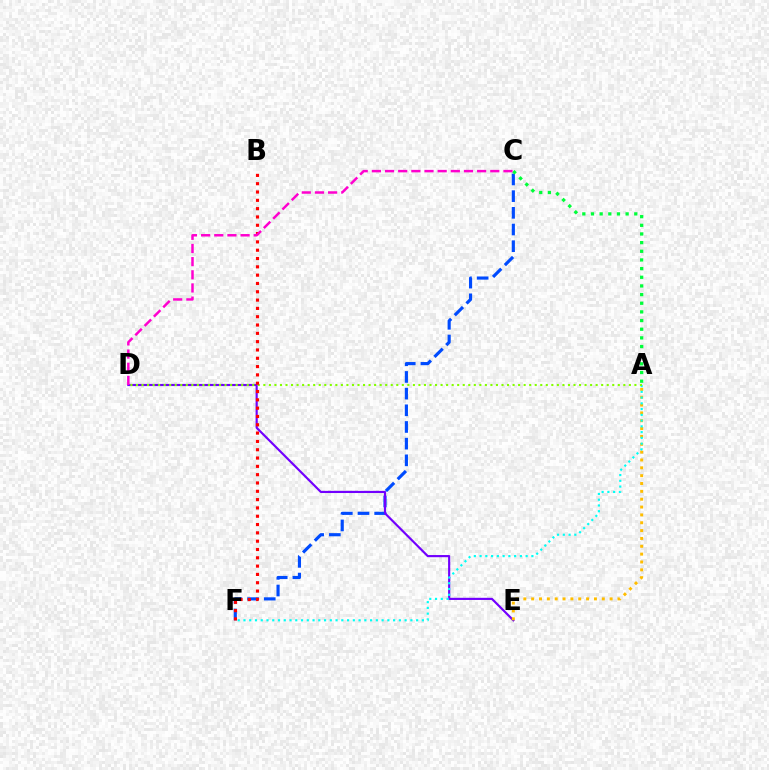{('C', 'F'): [{'color': '#004bff', 'line_style': 'dashed', 'thickness': 2.27}], ('D', 'E'): [{'color': '#7200ff', 'line_style': 'solid', 'thickness': 1.55}], ('A', 'E'): [{'color': '#ffbd00', 'line_style': 'dotted', 'thickness': 2.13}], ('A', 'F'): [{'color': '#00fff6', 'line_style': 'dotted', 'thickness': 1.56}], ('A', 'D'): [{'color': '#84ff00', 'line_style': 'dotted', 'thickness': 1.5}], ('B', 'F'): [{'color': '#ff0000', 'line_style': 'dotted', 'thickness': 2.26}], ('A', 'C'): [{'color': '#00ff39', 'line_style': 'dotted', 'thickness': 2.35}], ('C', 'D'): [{'color': '#ff00cf', 'line_style': 'dashed', 'thickness': 1.79}]}